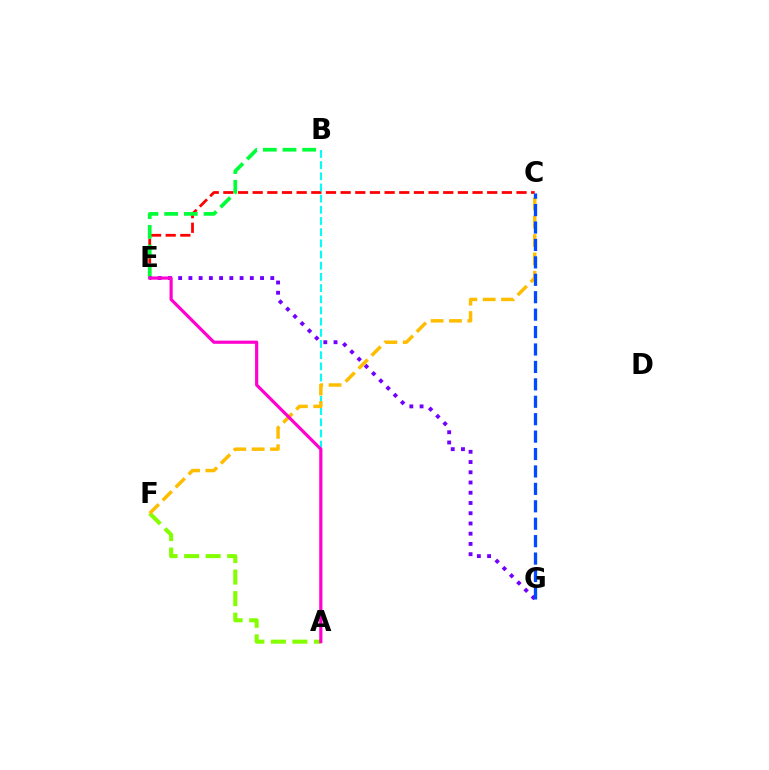{('C', 'E'): [{'color': '#ff0000', 'line_style': 'dashed', 'thickness': 1.99}], ('B', 'E'): [{'color': '#00ff39', 'line_style': 'dashed', 'thickness': 2.67}], ('A', 'B'): [{'color': '#00fff6', 'line_style': 'dashed', 'thickness': 1.52}], ('E', 'G'): [{'color': '#7200ff', 'line_style': 'dotted', 'thickness': 2.78}], ('A', 'F'): [{'color': '#84ff00', 'line_style': 'dashed', 'thickness': 2.93}], ('C', 'F'): [{'color': '#ffbd00', 'line_style': 'dashed', 'thickness': 2.5}], ('C', 'G'): [{'color': '#004bff', 'line_style': 'dashed', 'thickness': 2.37}], ('A', 'E'): [{'color': '#ff00cf', 'line_style': 'solid', 'thickness': 2.29}]}